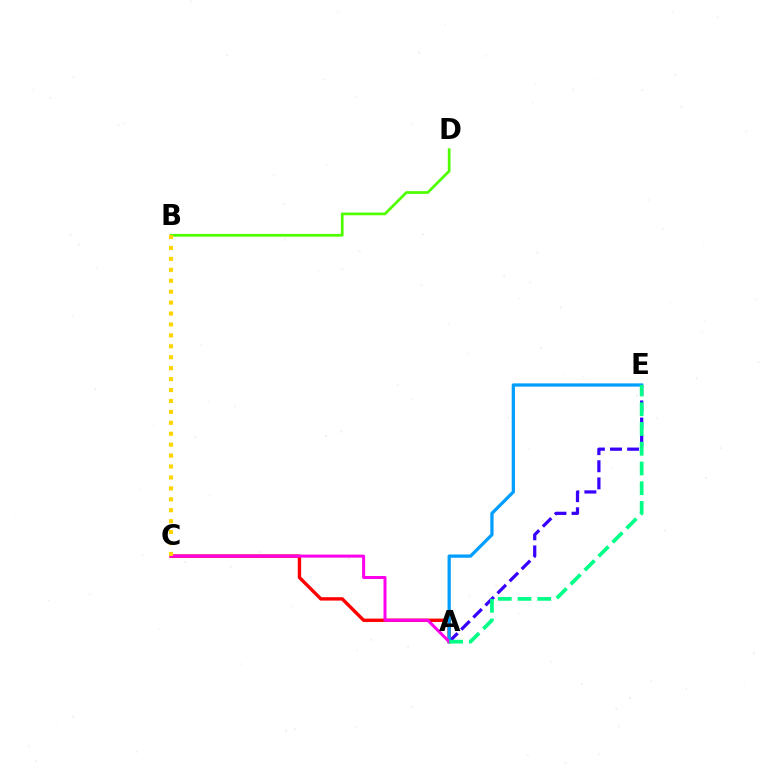{('A', 'C'): [{'color': '#ff0000', 'line_style': 'solid', 'thickness': 2.43}, {'color': '#ff00ed', 'line_style': 'solid', 'thickness': 2.17}], ('A', 'E'): [{'color': '#3700ff', 'line_style': 'dashed', 'thickness': 2.32}, {'color': '#009eff', 'line_style': 'solid', 'thickness': 2.34}, {'color': '#00ff86', 'line_style': 'dashed', 'thickness': 2.68}], ('B', 'D'): [{'color': '#4fff00', 'line_style': 'solid', 'thickness': 1.97}], ('B', 'C'): [{'color': '#ffd500', 'line_style': 'dotted', 'thickness': 2.97}]}